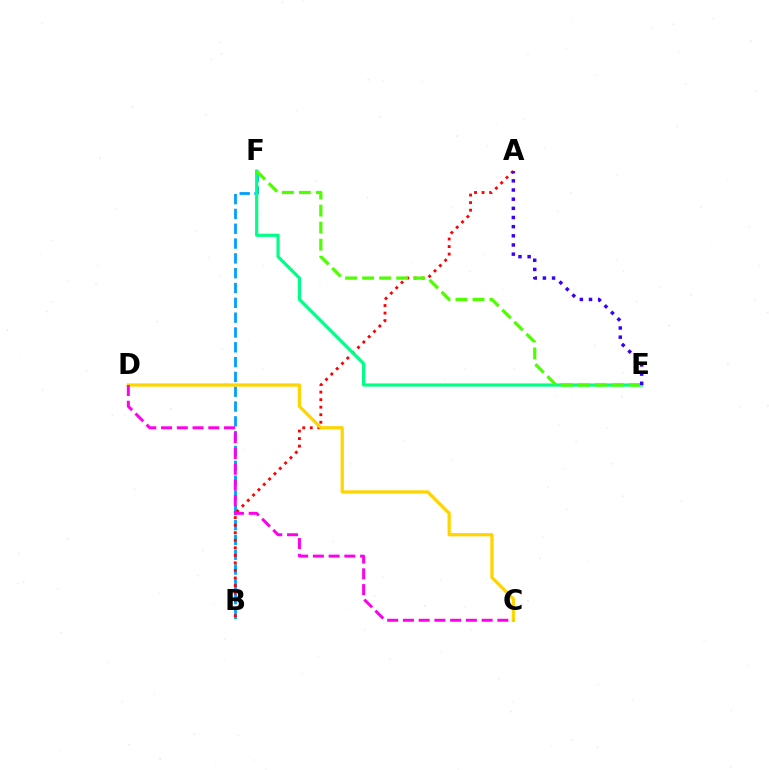{('B', 'F'): [{'color': '#009eff', 'line_style': 'dashed', 'thickness': 2.01}], ('A', 'B'): [{'color': '#ff0000', 'line_style': 'dotted', 'thickness': 2.05}], ('E', 'F'): [{'color': '#00ff86', 'line_style': 'solid', 'thickness': 2.29}, {'color': '#4fff00', 'line_style': 'dashed', 'thickness': 2.31}], ('A', 'E'): [{'color': '#3700ff', 'line_style': 'dotted', 'thickness': 2.49}], ('C', 'D'): [{'color': '#ffd500', 'line_style': 'solid', 'thickness': 2.34}, {'color': '#ff00ed', 'line_style': 'dashed', 'thickness': 2.14}]}